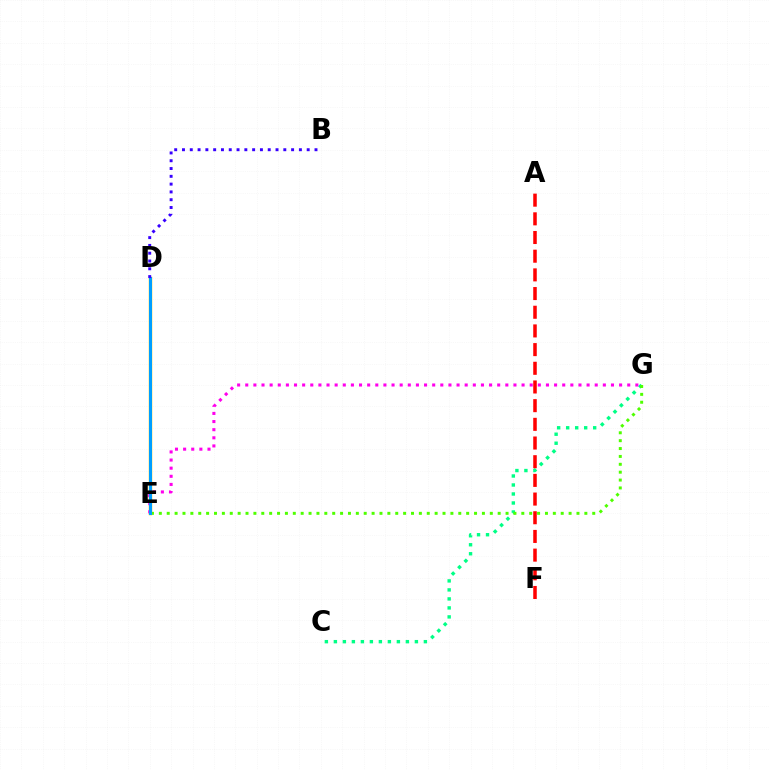{('C', 'G'): [{'color': '#00ff86', 'line_style': 'dotted', 'thickness': 2.45}], ('D', 'E'): [{'color': '#ffd500', 'line_style': 'solid', 'thickness': 2.5}, {'color': '#009eff', 'line_style': 'solid', 'thickness': 2.18}], ('E', 'G'): [{'color': '#ff00ed', 'line_style': 'dotted', 'thickness': 2.21}, {'color': '#4fff00', 'line_style': 'dotted', 'thickness': 2.14}], ('A', 'F'): [{'color': '#ff0000', 'line_style': 'dashed', 'thickness': 2.54}], ('B', 'D'): [{'color': '#3700ff', 'line_style': 'dotted', 'thickness': 2.12}]}